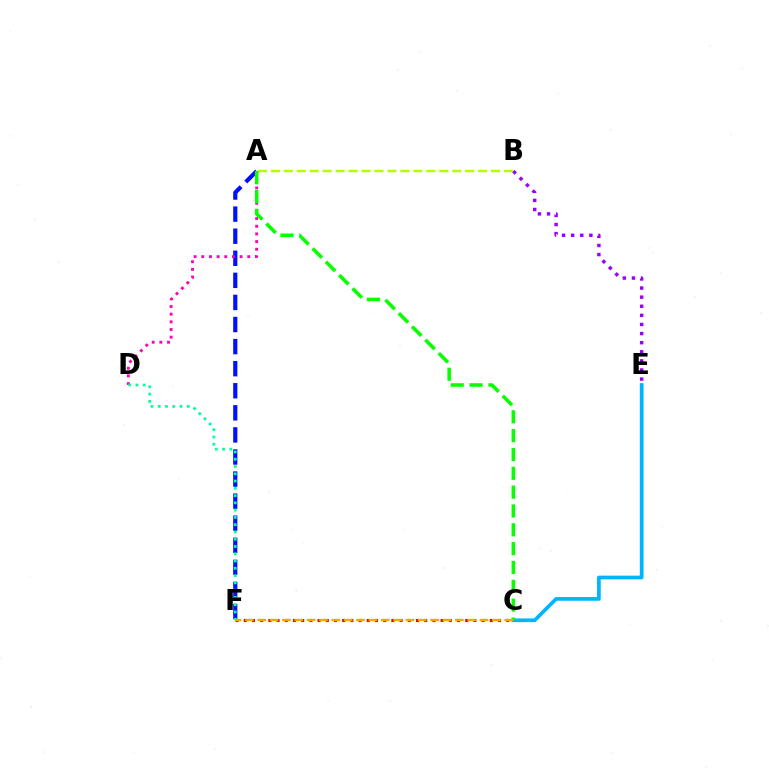{('C', 'E'): [{'color': '#00b5ff', 'line_style': 'solid', 'thickness': 2.67}], ('B', 'E'): [{'color': '#9b00ff', 'line_style': 'dotted', 'thickness': 2.47}], ('A', 'F'): [{'color': '#0010ff', 'line_style': 'dashed', 'thickness': 3.0}], ('C', 'F'): [{'color': '#ff0000', 'line_style': 'dotted', 'thickness': 2.23}, {'color': '#ffa500', 'line_style': 'dashed', 'thickness': 1.68}], ('A', 'D'): [{'color': '#ff00bd', 'line_style': 'dotted', 'thickness': 2.08}], ('A', 'B'): [{'color': '#b3ff00', 'line_style': 'dashed', 'thickness': 1.76}], ('A', 'C'): [{'color': '#08ff00', 'line_style': 'dashed', 'thickness': 2.56}], ('D', 'F'): [{'color': '#00ff9d', 'line_style': 'dotted', 'thickness': 1.98}]}